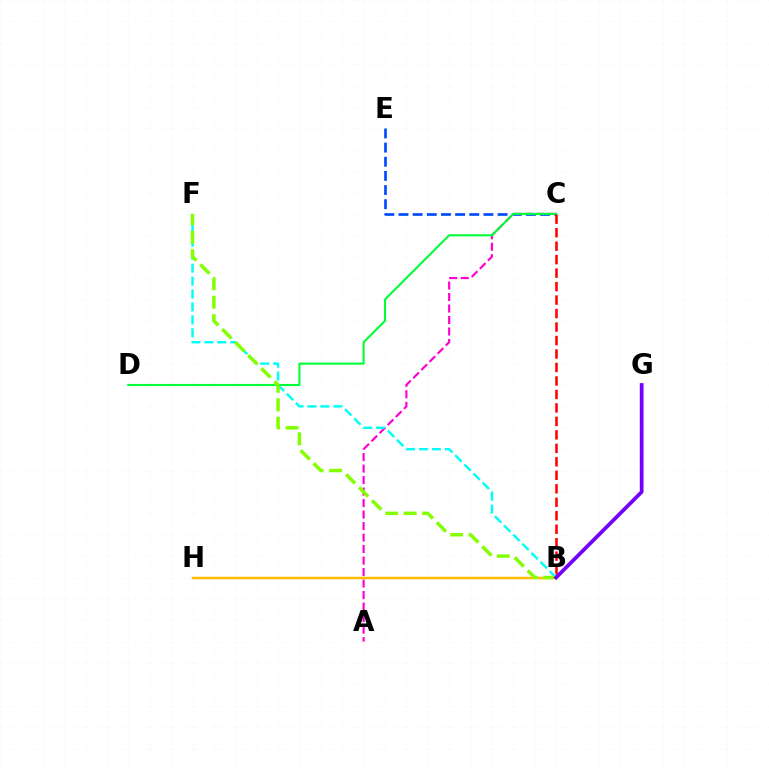{('C', 'E'): [{'color': '#004bff', 'line_style': 'dashed', 'thickness': 1.92}], ('A', 'C'): [{'color': '#ff00cf', 'line_style': 'dashed', 'thickness': 1.56}], ('C', 'D'): [{'color': '#00ff39', 'line_style': 'solid', 'thickness': 1.52}], ('B', 'F'): [{'color': '#00fff6', 'line_style': 'dashed', 'thickness': 1.76}, {'color': '#84ff00', 'line_style': 'dashed', 'thickness': 2.51}], ('B', 'H'): [{'color': '#ffbd00', 'line_style': 'solid', 'thickness': 1.79}], ('B', 'G'): [{'color': '#7200ff', 'line_style': 'solid', 'thickness': 2.69}], ('B', 'C'): [{'color': '#ff0000', 'line_style': 'dashed', 'thickness': 1.83}]}